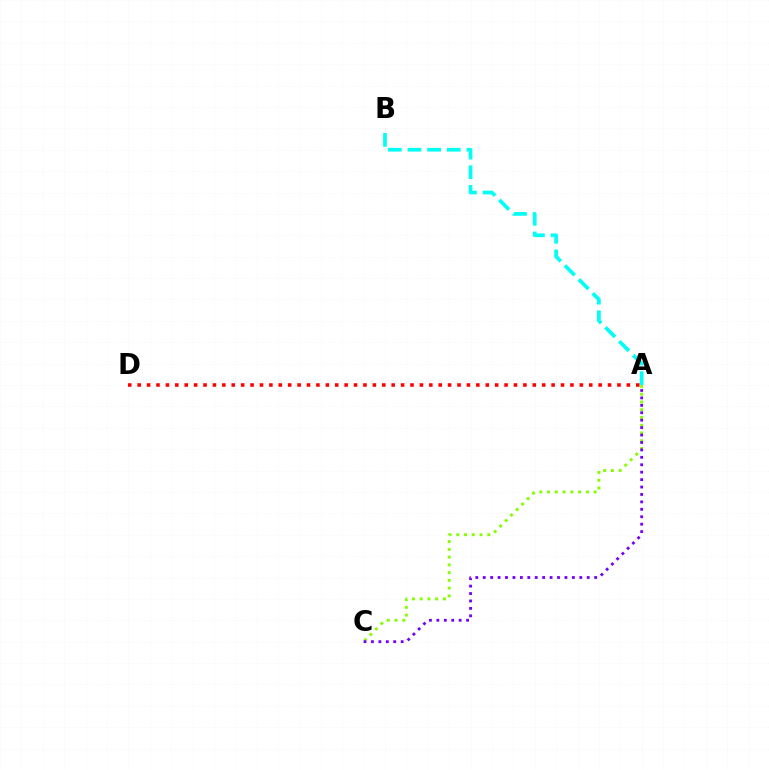{('A', 'B'): [{'color': '#00fff6', 'line_style': 'dashed', 'thickness': 2.67}], ('A', 'C'): [{'color': '#84ff00', 'line_style': 'dotted', 'thickness': 2.11}, {'color': '#7200ff', 'line_style': 'dotted', 'thickness': 2.02}], ('A', 'D'): [{'color': '#ff0000', 'line_style': 'dotted', 'thickness': 2.56}]}